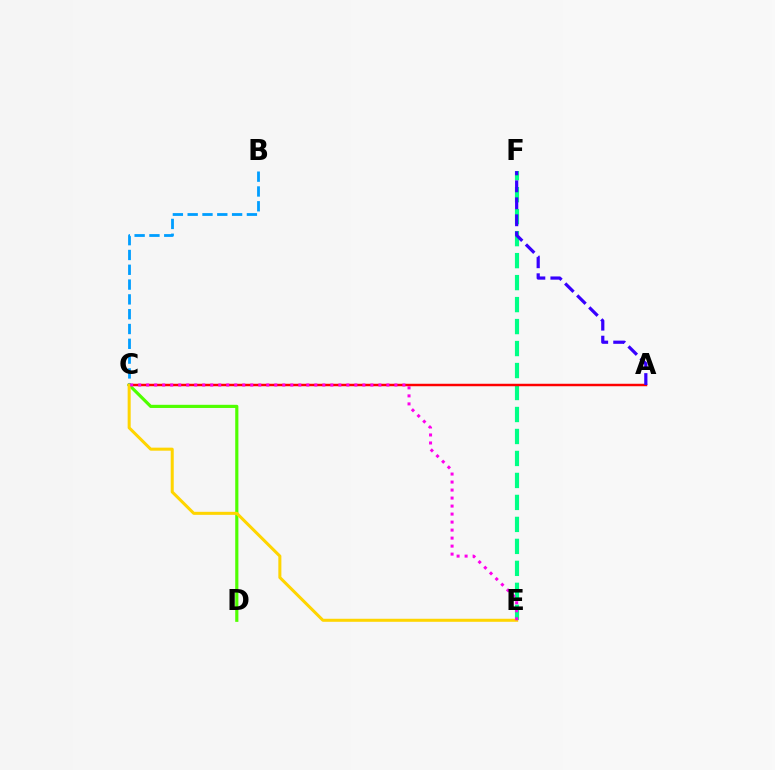{('E', 'F'): [{'color': '#00ff86', 'line_style': 'dashed', 'thickness': 2.99}], ('A', 'C'): [{'color': '#ff0000', 'line_style': 'solid', 'thickness': 1.77}], ('C', 'D'): [{'color': '#4fff00', 'line_style': 'solid', 'thickness': 2.27}], ('A', 'F'): [{'color': '#3700ff', 'line_style': 'dashed', 'thickness': 2.31}], ('B', 'C'): [{'color': '#009eff', 'line_style': 'dashed', 'thickness': 2.01}], ('C', 'E'): [{'color': '#ffd500', 'line_style': 'solid', 'thickness': 2.18}, {'color': '#ff00ed', 'line_style': 'dotted', 'thickness': 2.18}]}